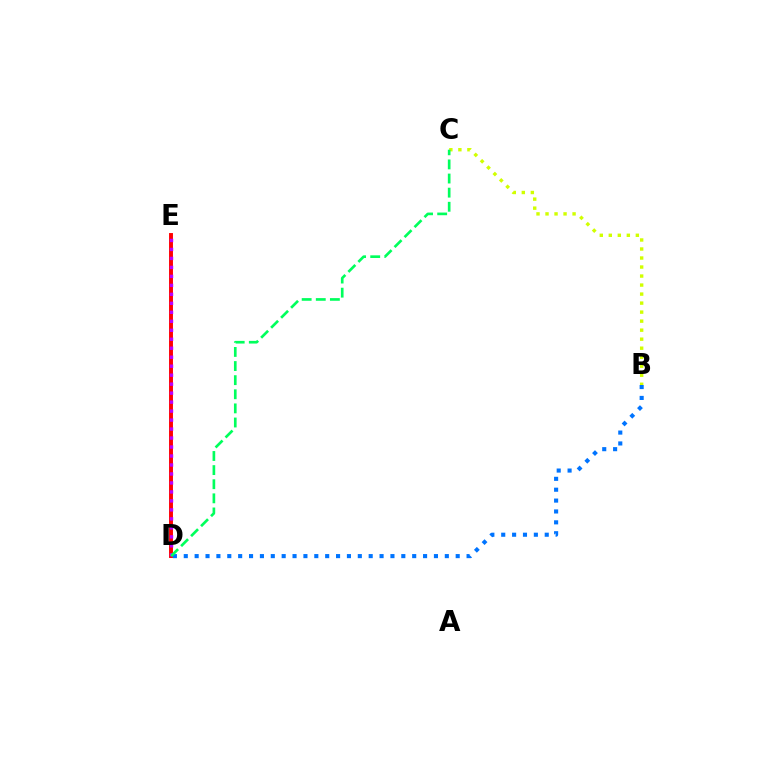{('D', 'E'): [{'color': '#ff0000', 'line_style': 'solid', 'thickness': 2.82}, {'color': '#b900ff', 'line_style': 'dotted', 'thickness': 2.44}], ('B', 'D'): [{'color': '#0074ff', 'line_style': 'dotted', 'thickness': 2.96}], ('B', 'C'): [{'color': '#d1ff00', 'line_style': 'dotted', 'thickness': 2.45}], ('C', 'D'): [{'color': '#00ff5c', 'line_style': 'dashed', 'thickness': 1.92}]}